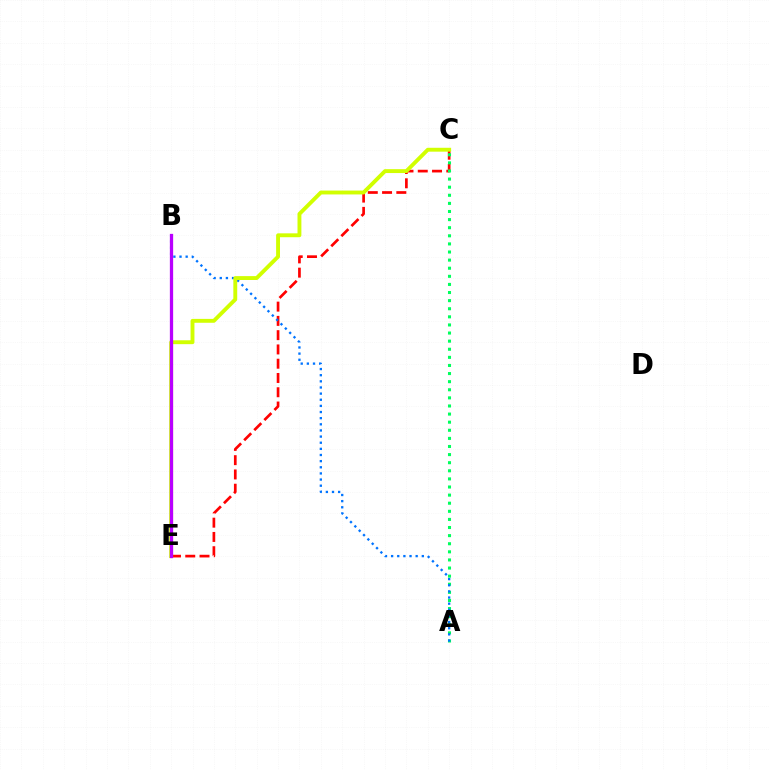{('C', 'E'): [{'color': '#ff0000', 'line_style': 'dashed', 'thickness': 1.94}, {'color': '#d1ff00', 'line_style': 'solid', 'thickness': 2.8}], ('A', 'C'): [{'color': '#00ff5c', 'line_style': 'dotted', 'thickness': 2.2}], ('A', 'B'): [{'color': '#0074ff', 'line_style': 'dotted', 'thickness': 1.67}], ('B', 'E'): [{'color': '#b900ff', 'line_style': 'solid', 'thickness': 2.36}]}